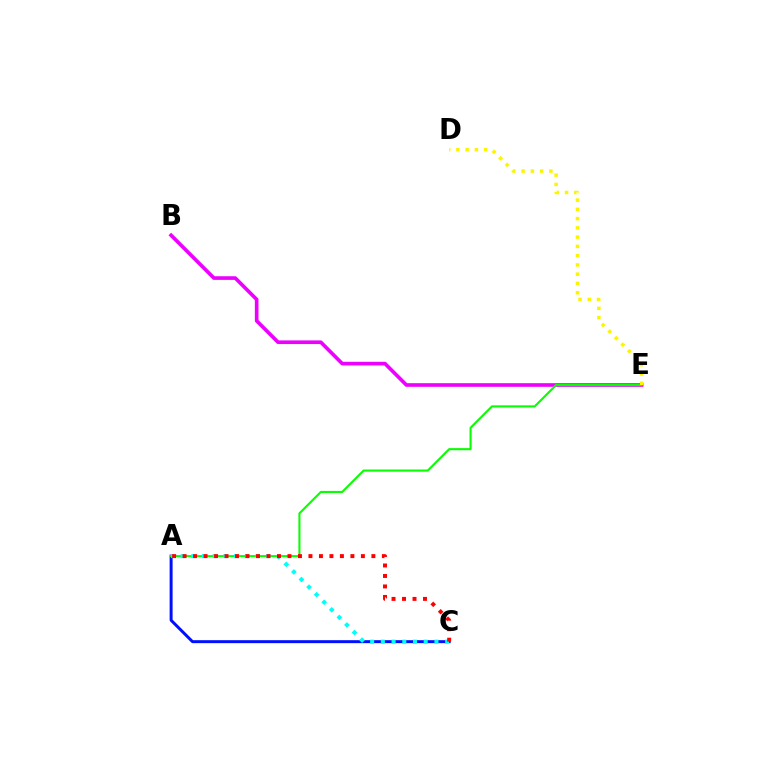{('A', 'C'): [{'color': '#0010ff', 'line_style': 'solid', 'thickness': 2.14}, {'color': '#00fff6', 'line_style': 'dotted', 'thickness': 2.91}, {'color': '#ff0000', 'line_style': 'dotted', 'thickness': 2.85}], ('B', 'E'): [{'color': '#ee00ff', 'line_style': 'solid', 'thickness': 2.62}], ('A', 'E'): [{'color': '#08ff00', 'line_style': 'solid', 'thickness': 1.5}], ('D', 'E'): [{'color': '#fcf500', 'line_style': 'dotted', 'thickness': 2.52}]}